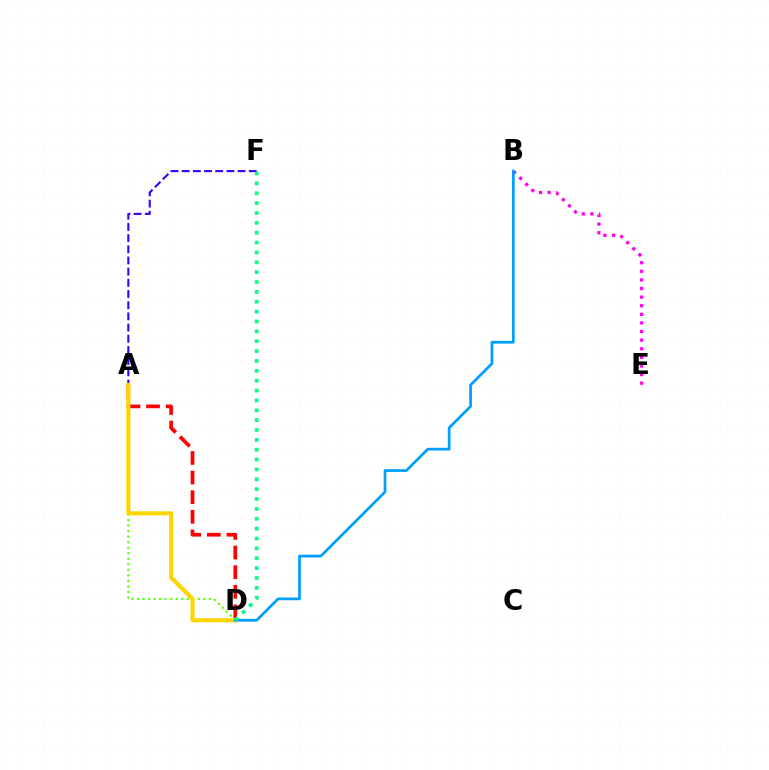{('A', 'D'): [{'color': '#ff0000', 'line_style': 'dashed', 'thickness': 2.67}, {'color': '#4fff00', 'line_style': 'dotted', 'thickness': 1.5}, {'color': '#ffd500', 'line_style': 'solid', 'thickness': 2.96}], ('B', 'E'): [{'color': '#ff00ed', 'line_style': 'dotted', 'thickness': 2.34}], ('A', 'F'): [{'color': '#3700ff', 'line_style': 'dashed', 'thickness': 1.52}], ('B', 'D'): [{'color': '#009eff', 'line_style': 'solid', 'thickness': 1.96}], ('D', 'F'): [{'color': '#00ff86', 'line_style': 'dotted', 'thickness': 2.68}]}